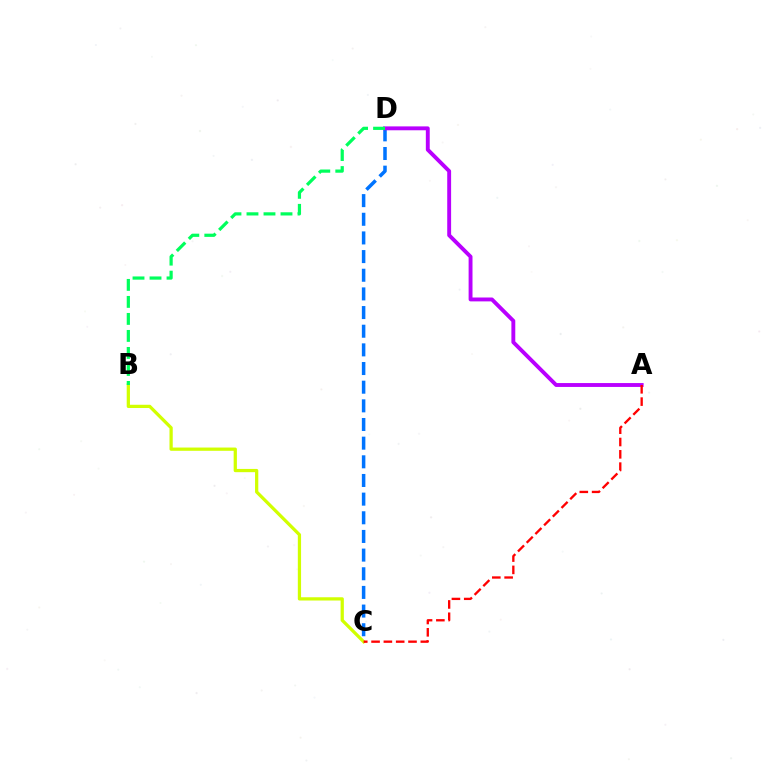{('C', 'D'): [{'color': '#0074ff', 'line_style': 'dashed', 'thickness': 2.53}], ('A', 'D'): [{'color': '#b900ff', 'line_style': 'solid', 'thickness': 2.8}], ('B', 'C'): [{'color': '#d1ff00', 'line_style': 'solid', 'thickness': 2.34}], ('B', 'D'): [{'color': '#00ff5c', 'line_style': 'dashed', 'thickness': 2.31}], ('A', 'C'): [{'color': '#ff0000', 'line_style': 'dashed', 'thickness': 1.67}]}